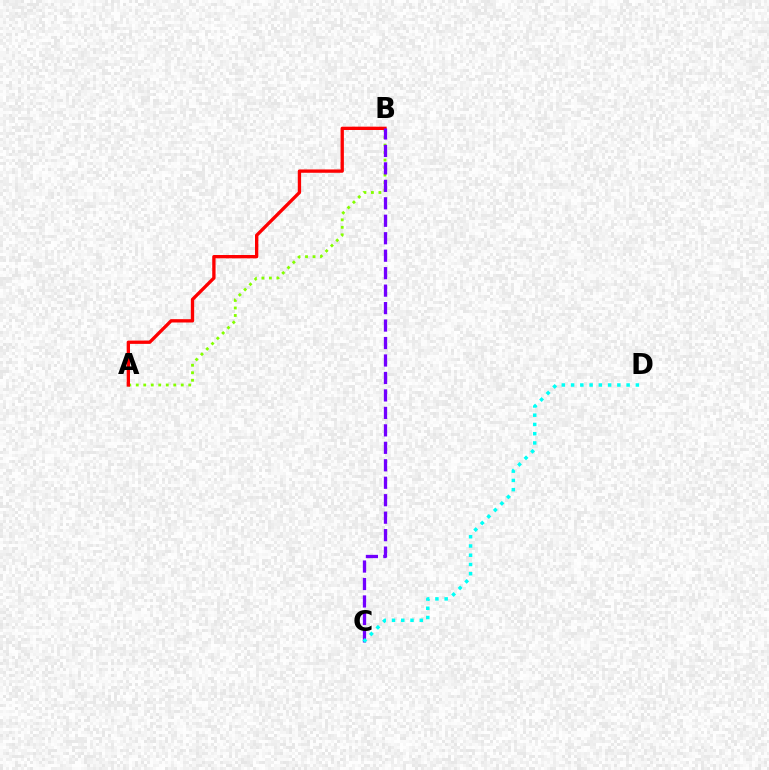{('A', 'B'): [{'color': '#84ff00', 'line_style': 'dotted', 'thickness': 2.04}, {'color': '#ff0000', 'line_style': 'solid', 'thickness': 2.39}], ('B', 'C'): [{'color': '#7200ff', 'line_style': 'dashed', 'thickness': 2.37}], ('C', 'D'): [{'color': '#00fff6', 'line_style': 'dotted', 'thickness': 2.51}]}